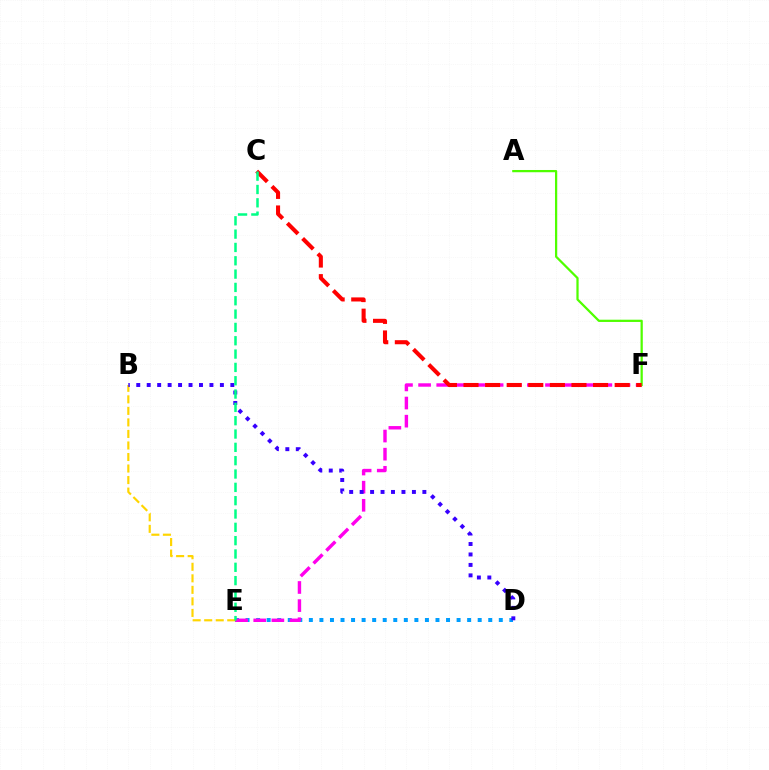{('D', 'E'): [{'color': '#009eff', 'line_style': 'dotted', 'thickness': 2.87}], ('E', 'F'): [{'color': '#ff00ed', 'line_style': 'dashed', 'thickness': 2.46}], ('A', 'F'): [{'color': '#4fff00', 'line_style': 'solid', 'thickness': 1.62}], ('C', 'F'): [{'color': '#ff0000', 'line_style': 'dashed', 'thickness': 2.93}], ('B', 'E'): [{'color': '#ffd500', 'line_style': 'dashed', 'thickness': 1.57}], ('B', 'D'): [{'color': '#3700ff', 'line_style': 'dotted', 'thickness': 2.84}], ('C', 'E'): [{'color': '#00ff86', 'line_style': 'dashed', 'thickness': 1.81}]}